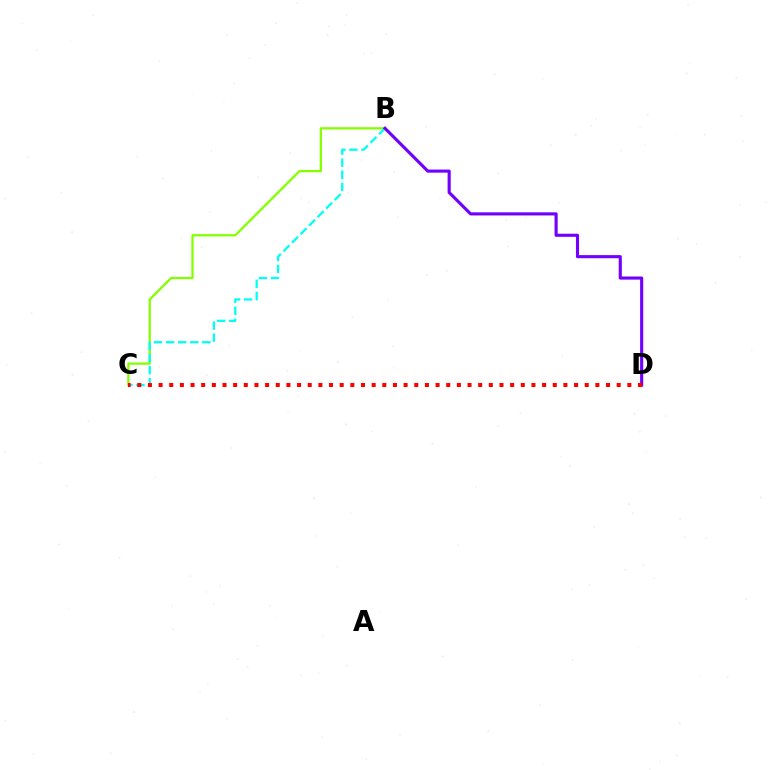{('B', 'C'): [{'color': '#84ff00', 'line_style': 'solid', 'thickness': 1.63}, {'color': '#00fff6', 'line_style': 'dashed', 'thickness': 1.64}], ('B', 'D'): [{'color': '#7200ff', 'line_style': 'solid', 'thickness': 2.24}], ('C', 'D'): [{'color': '#ff0000', 'line_style': 'dotted', 'thickness': 2.89}]}